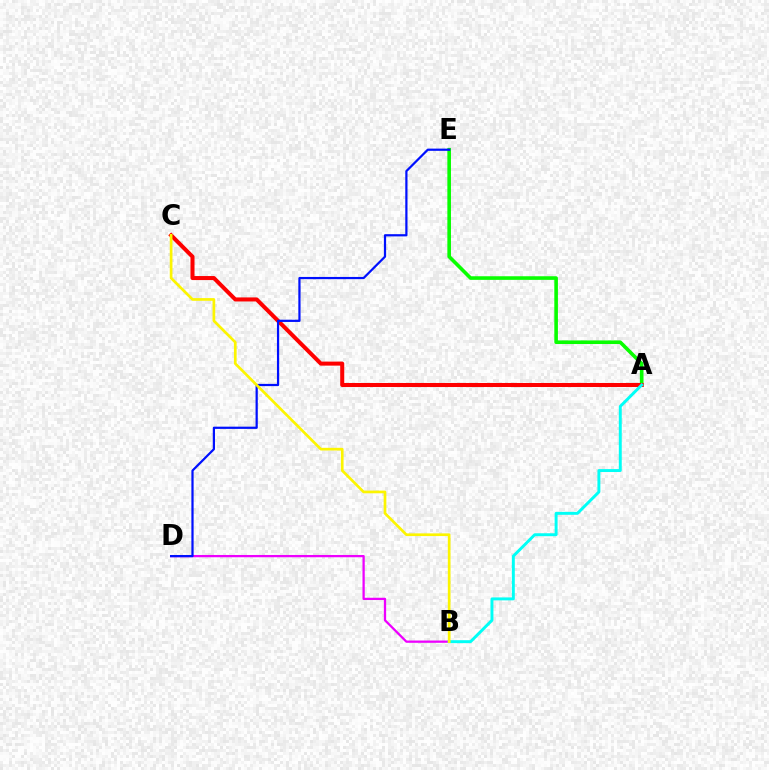{('A', 'E'): [{'color': '#08ff00', 'line_style': 'solid', 'thickness': 2.6}], ('B', 'D'): [{'color': '#ee00ff', 'line_style': 'solid', 'thickness': 1.64}], ('A', 'C'): [{'color': '#ff0000', 'line_style': 'solid', 'thickness': 2.91}], ('D', 'E'): [{'color': '#0010ff', 'line_style': 'solid', 'thickness': 1.6}], ('A', 'B'): [{'color': '#00fff6', 'line_style': 'solid', 'thickness': 2.11}], ('B', 'C'): [{'color': '#fcf500', 'line_style': 'solid', 'thickness': 1.94}]}